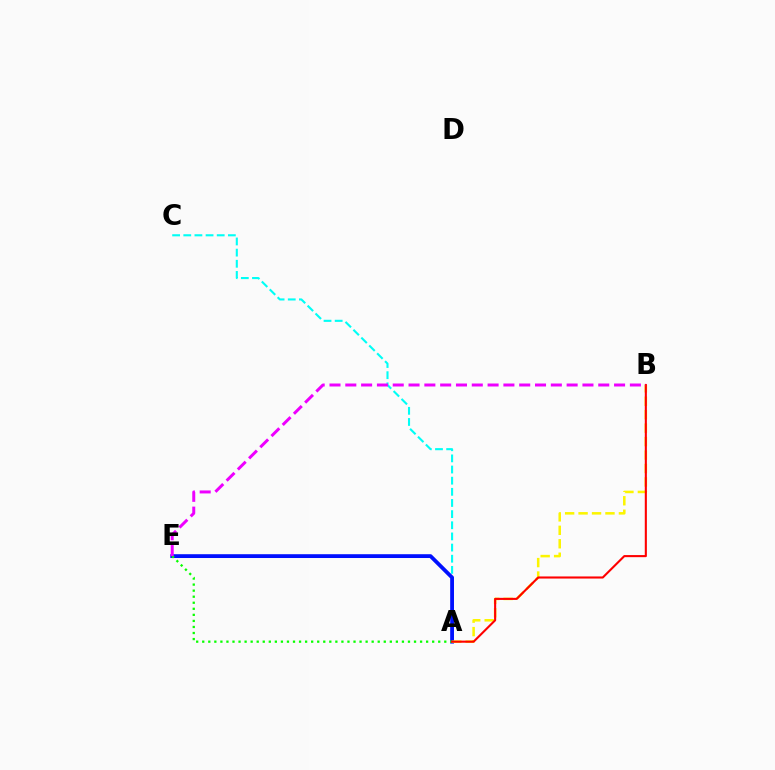{('A', 'C'): [{'color': '#00fff6', 'line_style': 'dashed', 'thickness': 1.51}], ('A', 'E'): [{'color': '#0010ff', 'line_style': 'solid', 'thickness': 2.74}, {'color': '#08ff00', 'line_style': 'dotted', 'thickness': 1.64}], ('A', 'B'): [{'color': '#fcf500', 'line_style': 'dashed', 'thickness': 1.83}, {'color': '#ff0000', 'line_style': 'solid', 'thickness': 1.51}], ('B', 'E'): [{'color': '#ee00ff', 'line_style': 'dashed', 'thickness': 2.15}]}